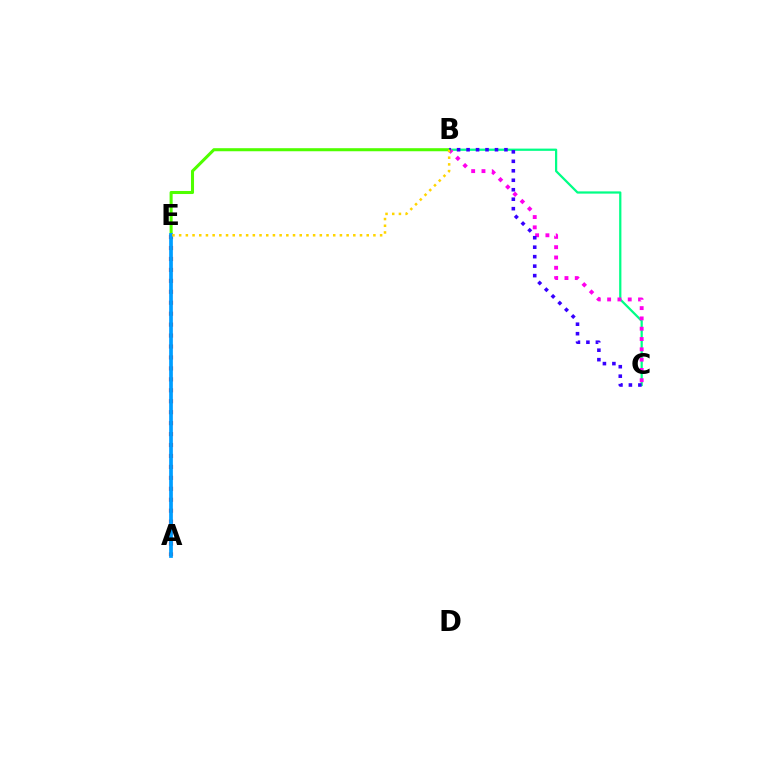{('B', 'C'): [{'color': '#00ff86', 'line_style': 'solid', 'thickness': 1.61}, {'color': '#ff00ed', 'line_style': 'dotted', 'thickness': 2.8}, {'color': '#3700ff', 'line_style': 'dotted', 'thickness': 2.57}], ('B', 'E'): [{'color': '#4fff00', 'line_style': 'solid', 'thickness': 2.2}, {'color': '#ffd500', 'line_style': 'dotted', 'thickness': 1.82}], ('A', 'E'): [{'color': '#ff0000', 'line_style': 'dotted', 'thickness': 2.97}, {'color': '#009eff', 'line_style': 'solid', 'thickness': 2.68}]}